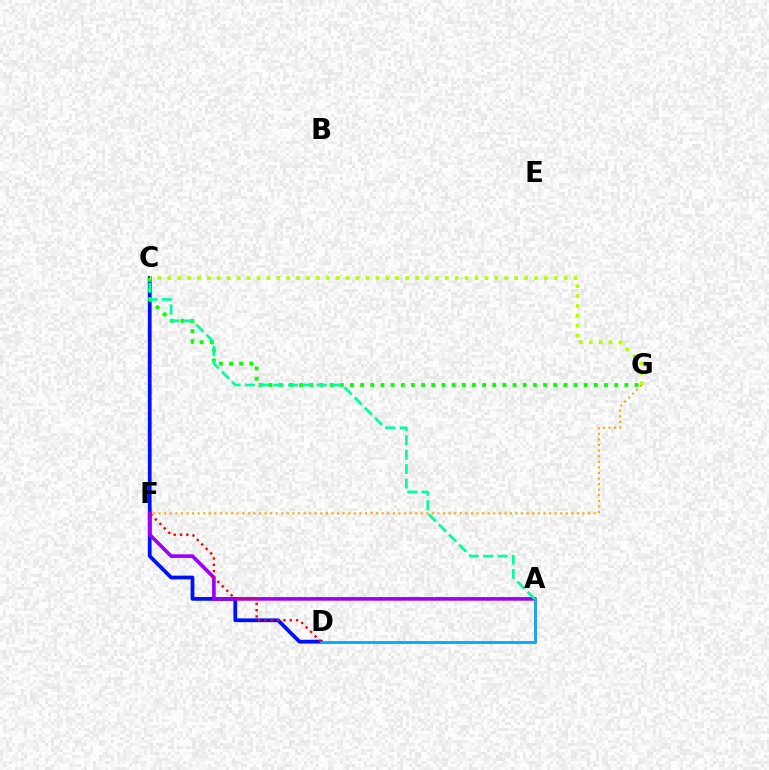{('C', 'D'): [{'color': '#0010ff', 'line_style': 'solid', 'thickness': 2.72}], ('A', 'F'): [{'color': '#9b00ff', 'line_style': 'solid', 'thickness': 2.62}], ('A', 'D'): [{'color': '#ff00bd', 'line_style': 'solid', 'thickness': 1.89}, {'color': '#00b5ff', 'line_style': 'solid', 'thickness': 1.9}], ('D', 'F'): [{'color': '#ff0000', 'line_style': 'dotted', 'thickness': 1.71}], ('C', 'G'): [{'color': '#08ff00', 'line_style': 'dotted', 'thickness': 2.76}, {'color': '#b3ff00', 'line_style': 'dotted', 'thickness': 2.69}], ('A', 'C'): [{'color': '#00ff9d', 'line_style': 'dashed', 'thickness': 1.95}], ('F', 'G'): [{'color': '#ffa500', 'line_style': 'dotted', 'thickness': 1.52}]}